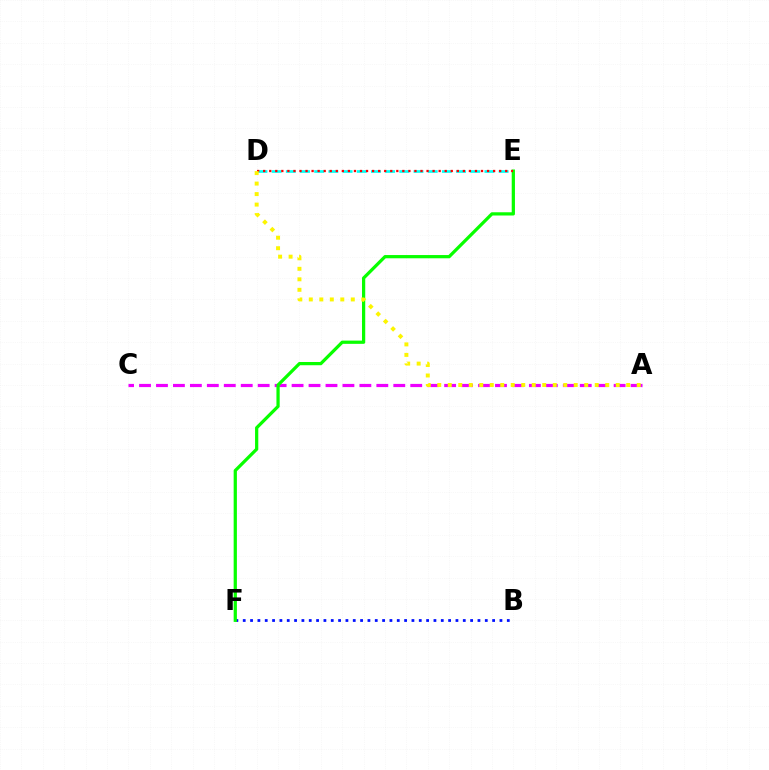{('A', 'C'): [{'color': '#ee00ff', 'line_style': 'dashed', 'thickness': 2.3}], ('D', 'E'): [{'color': '#00fff6', 'line_style': 'dashed', 'thickness': 1.93}, {'color': '#ff0000', 'line_style': 'dotted', 'thickness': 1.64}], ('B', 'F'): [{'color': '#0010ff', 'line_style': 'dotted', 'thickness': 1.99}], ('E', 'F'): [{'color': '#08ff00', 'line_style': 'solid', 'thickness': 2.33}], ('A', 'D'): [{'color': '#fcf500', 'line_style': 'dotted', 'thickness': 2.85}]}